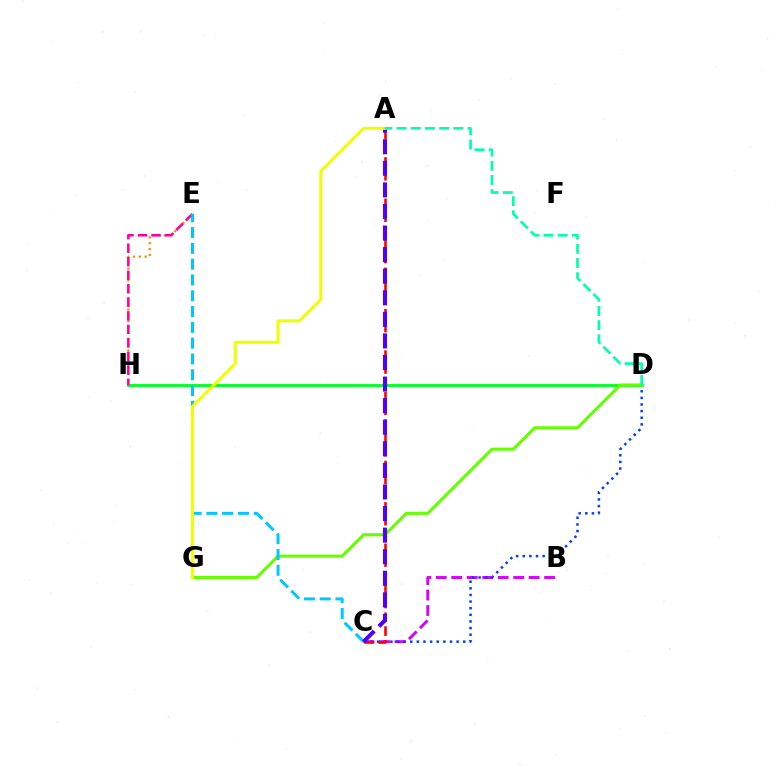{('D', 'H'): [{'color': '#00ff27', 'line_style': 'solid', 'thickness': 2.07}], ('E', 'H'): [{'color': '#ff8800', 'line_style': 'dotted', 'thickness': 1.59}, {'color': '#ff00a0', 'line_style': 'dashed', 'thickness': 1.84}], ('B', 'C'): [{'color': '#d600ff', 'line_style': 'dashed', 'thickness': 2.1}], ('C', 'D'): [{'color': '#003fff', 'line_style': 'dotted', 'thickness': 1.8}], ('A', 'C'): [{'color': '#ff0000', 'line_style': 'dashed', 'thickness': 1.87}, {'color': '#4f00ff', 'line_style': 'dashed', 'thickness': 2.93}], ('D', 'G'): [{'color': '#66ff00', 'line_style': 'solid', 'thickness': 2.22}], ('C', 'E'): [{'color': '#00c7ff', 'line_style': 'dashed', 'thickness': 2.15}], ('A', 'G'): [{'color': '#eeff00', 'line_style': 'solid', 'thickness': 2.15}], ('A', 'D'): [{'color': '#00ffaf', 'line_style': 'dashed', 'thickness': 1.93}]}